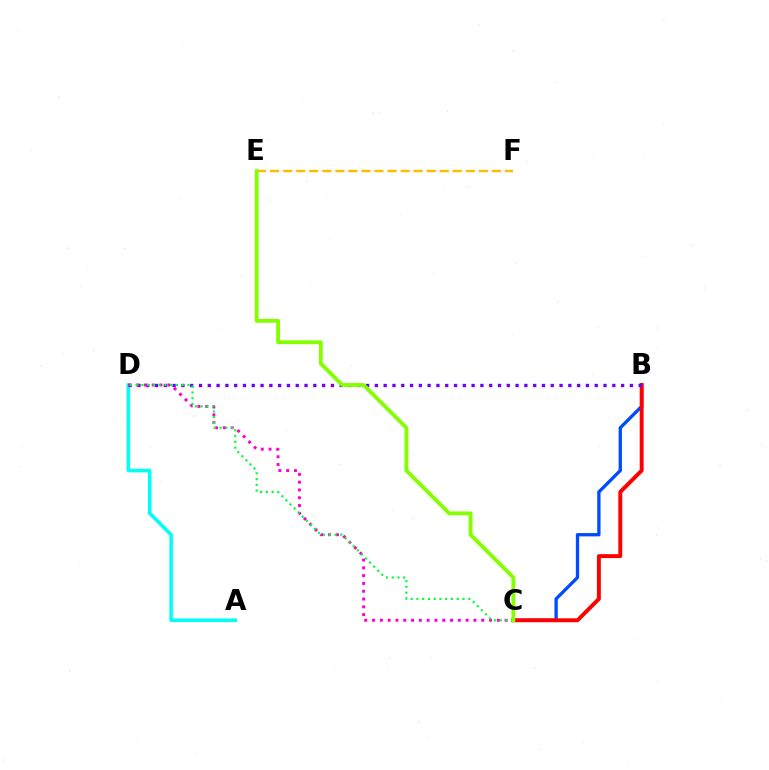{('B', 'C'): [{'color': '#004bff', 'line_style': 'solid', 'thickness': 2.38}, {'color': '#ff0000', 'line_style': 'solid', 'thickness': 2.82}], ('A', 'D'): [{'color': '#00fff6', 'line_style': 'solid', 'thickness': 2.57}], ('B', 'D'): [{'color': '#7200ff', 'line_style': 'dotted', 'thickness': 2.39}], ('E', 'F'): [{'color': '#ffbd00', 'line_style': 'dashed', 'thickness': 1.77}], ('C', 'D'): [{'color': '#ff00cf', 'line_style': 'dotted', 'thickness': 2.12}, {'color': '#00ff39', 'line_style': 'dotted', 'thickness': 1.57}], ('C', 'E'): [{'color': '#84ff00', 'line_style': 'solid', 'thickness': 2.77}]}